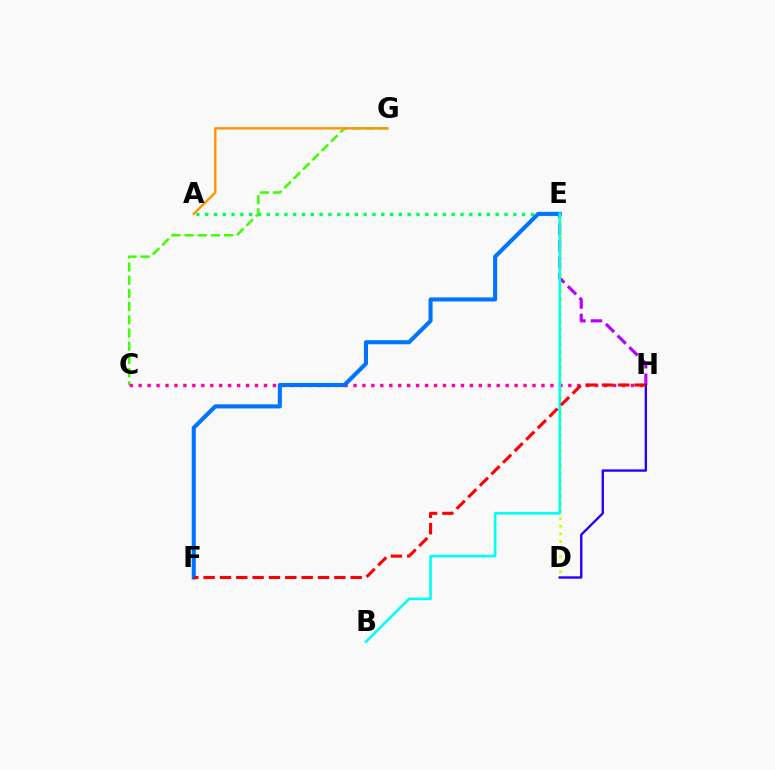{('A', 'E'): [{'color': '#00ff5c', 'line_style': 'dotted', 'thickness': 2.39}], ('E', 'H'): [{'color': '#b900ff', 'line_style': 'dashed', 'thickness': 2.25}], ('C', 'G'): [{'color': '#3dff00', 'line_style': 'dashed', 'thickness': 1.79}], ('D', 'E'): [{'color': '#d1ff00', 'line_style': 'dotted', 'thickness': 2.06}], ('C', 'H'): [{'color': '#ff00ac', 'line_style': 'dotted', 'thickness': 2.43}], ('E', 'F'): [{'color': '#0074ff', 'line_style': 'solid', 'thickness': 2.94}], ('D', 'H'): [{'color': '#2500ff', 'line_style': 'solid', 'thickness': 1.7}], ('A', 'G'): [{'color': '#ff9400', 'line_style': 'solid', 'thickness': 1.73}], ('B', 'E'): [{'color': '#00fff6', 'line_style': 'solid', 'thickness': 1.88}], ('F', 'H'): [{'color': '#ff0000', 'line_style': 'dashed', 'thickness': 2.22}]}